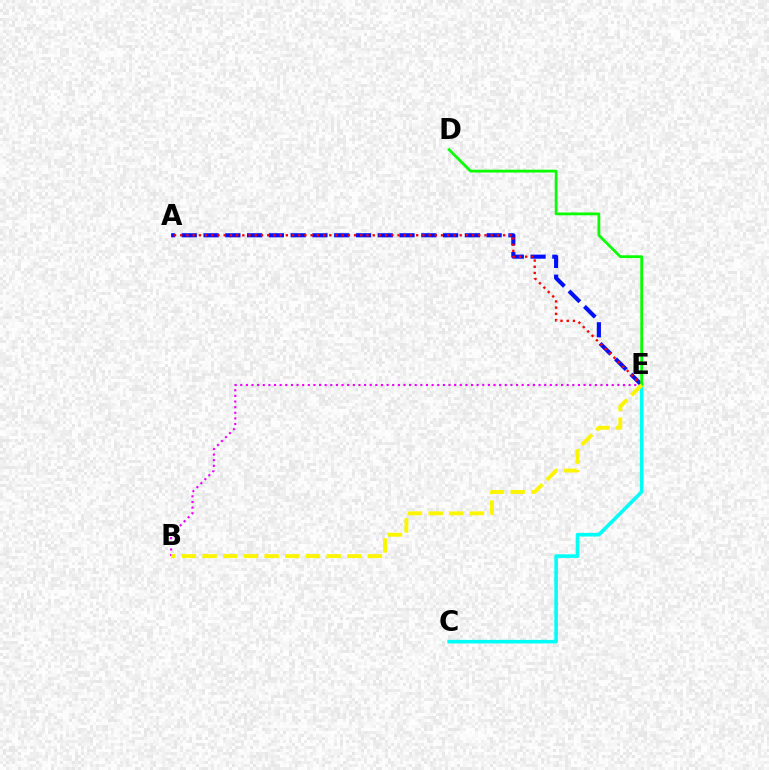{('C', 'E'): [{'color': '#00fff6', 'line_style': 'solid', 'thickness': 2.58}], ('A', 'E'): [{'color': '#0010ff', 'line_style': 'dashed', 'thickness': 2.96}, {'color': '#ff0000', 'line_style': 'dotted', 'thickness': 1.69}], ('B', 'E'): [{'color': '#ee00ff', 'line_style': 'dotted', 'thickness': 1.53}, {'color': '#fcf500', 'line_style': 'dashed', 'thickness': 2.81}], ('D', 'E'): [{'color': '#08ff00', 'line_style': 'solid', 'thickness': 2.0}]}